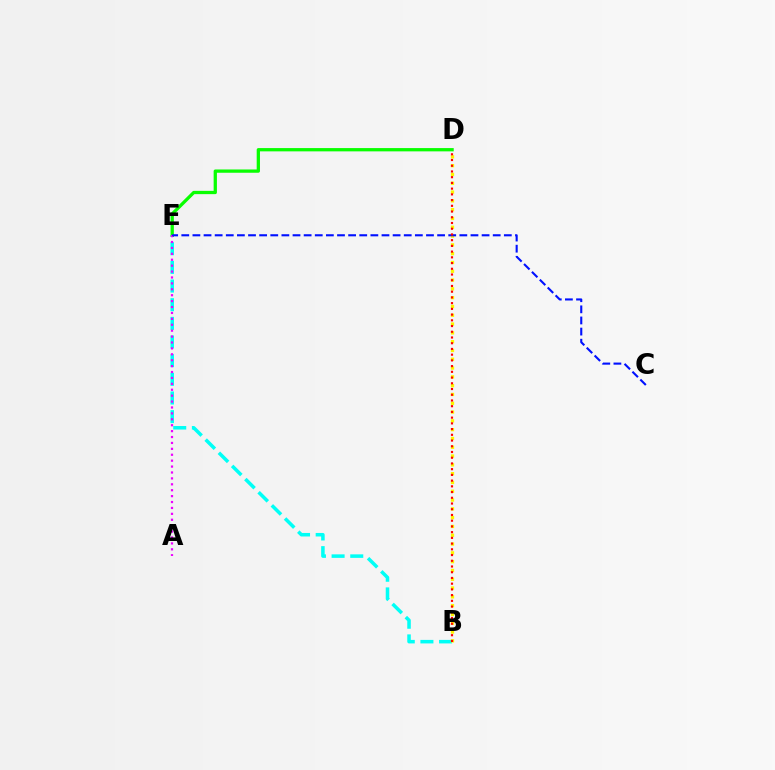{('B', 'E'): [{'color': '#00fff6', 'line_style': 'dashed', 'thickness': 2.53}], ('B', 'D'): [{'color': '#fcf500', 'line_style': 'dotted', 'thickness': 2.39}, {'color': '#ff0000', 'line_style': 'dotted', 'thickness': 1.56}], ('D', 'E'): [{'color': '#08ff00', 'line_style': 'solid', 'thickness': 2.36}], ('A', 'E'): [{'color': '#ee00ff', 'line_style': 'dotted', 'thickness': 1.61}], ('C', 'E'): [{'color': '#0010ff', 'line_style': 'dashed', 'thickness': 1.51}]}